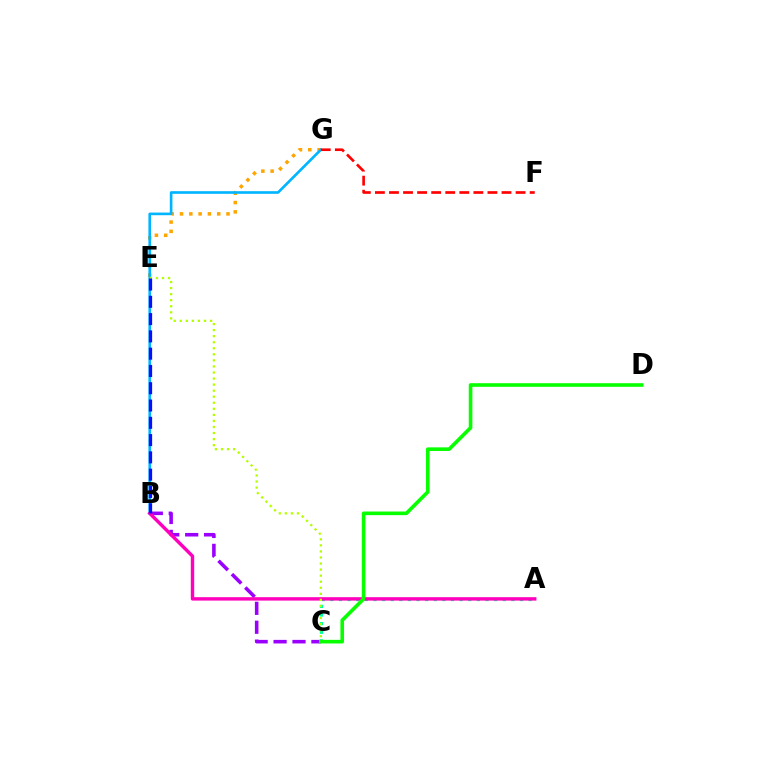{('A', 'C'): [{'color': '#00ff9d', 'line_style': 'dotted', 'thickness': 2.34}], ('E', 'G'): [{'color': '#ffa500', 'line_style': 'dotted', 'thickness': 2.53}], ('B', 'G'): [{'color': '#00b5ff', 'line_style': 'solid', 'thickness': 1.9}], ('F', 'G'): [{'color': '#ff0000', 'line_style': 'dashed', 'thickness': 1.91}], ('B', 'C'): [{'color': '#9b00ff', 'line_style': 'dashed', 'thickness': 2.57}], ('A', 'B'): [{'color': '#ff00bd', 'line_style': 'solid', 'thickness': 2.45}], ('C', 'E'): [{'color': '#b3ff00', 'line_style': 'dotted', 'thickness': 1.65}], ('B', 'E'): [{'color': '#0010ff', 'line_style': 'dashed', 'thickness': 2.35}], ('C', 'D'): [{'color': '#08ff00', 'line_style': 'solid', 'thickness': 2.6}]}